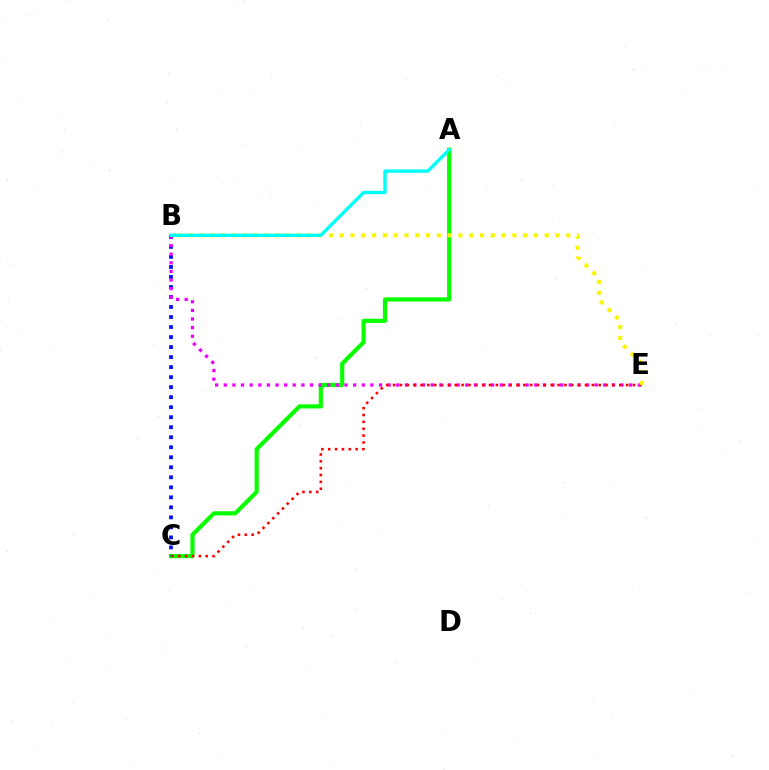{('A', 'C'): [{'color': '#08ff00', 'line_style': 'solid', 'thickness': 3.0}], ('B', 'C'): [{'color': '#0010ff', 'line_style': 'dotted', 'thickness': 2.72}], ('B', 'E'): [{'color': '#ee00ff', 'line_style': 'dotted', 'thickness': 2.34}, {'color': '#fcf500', 'line_style': 'dotted', 'thickness': 2.93}], ('C', 'E'): [{'color': '#ff0000', 'line_style': 'dotted', 'thickness': 1.86}], ('A', 'B'): [{'color': '#00fff6', 'line_style': 'solid', 'thickness': 2.43}]}